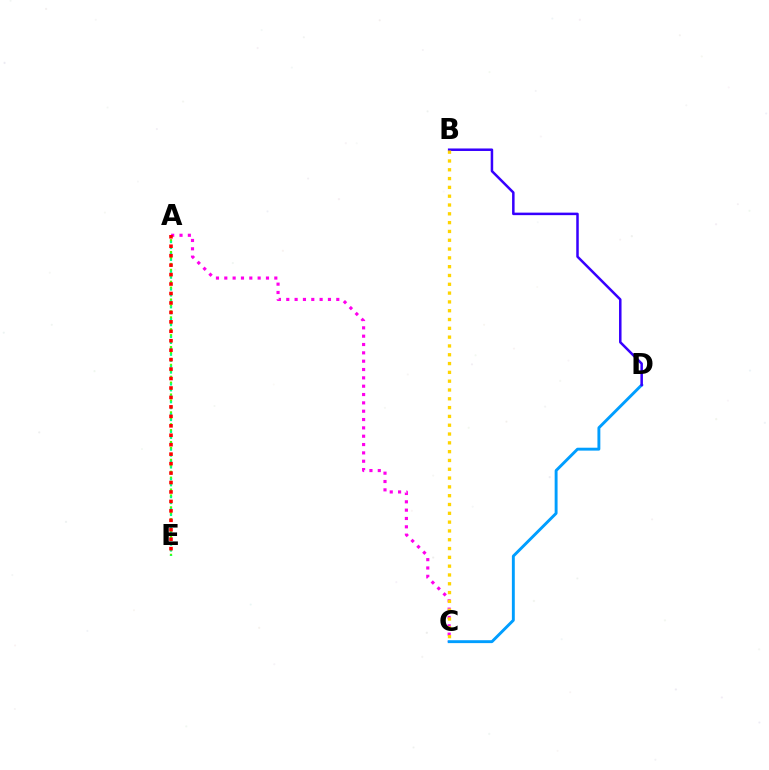{('A', 'E'): [{'color': '#4fff00', 'line_style': 'dotted', 'thickness': 1.61}, {'color': '#00ff86', 'line_style': 'dotted', 'thickness': 1.61}, {'color': '#ff0000', 'line_style': 'dotted', 'thickness': 2.57}], ('A', 'C'): [{'color': '#ff00ed', 'line_style': 'dotted', 'thickness': 2.27}], ('C', 'D'): [{'color': '#009eff', 'line_style': 'solid', 'thickness': 2.09}], ('B', 'D'): [{'color': '#3700ff', 'line_style': 'solid', 'thickness': 1.81}], ('B', 'C'): [{'color': '#ffd500', 'line_style': 'dotted', 'thickness': 2.39}]}